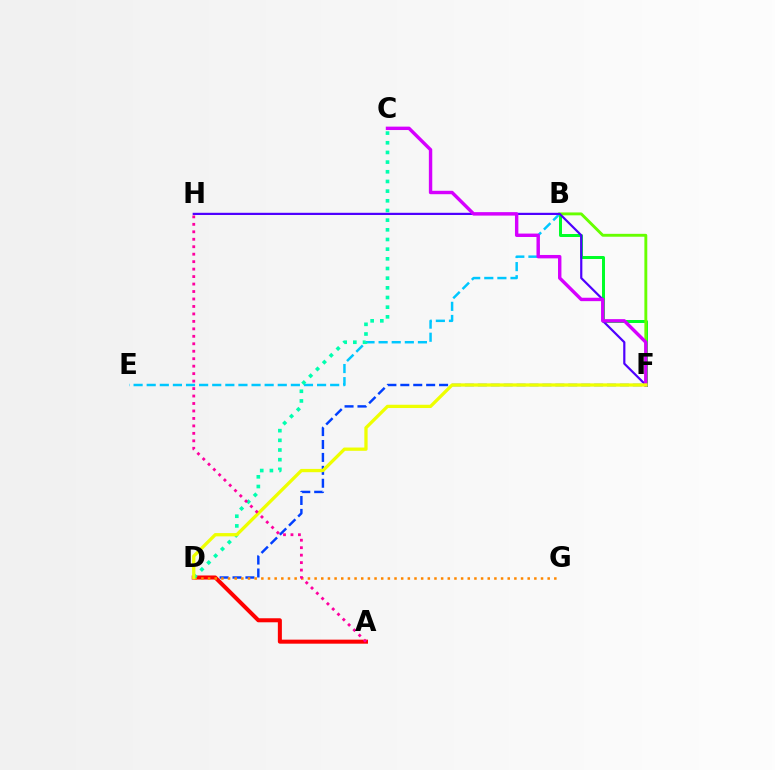{('B', 'E'): [{'color': '#00c7ff', 'line_style': 'dashed', 'thickness': 1.78}], ('D', 'F'): [{'color': '#003fff', 'line_style': 'dashed', 'thickness': 1.75}, {'color': '#eeff00', 'line_style': 'solid', 'thickness': 2.36}], ('B', 'F'): [{'color': '#00ff27', 'line_style': 'solid', 'thickness': 2.15}, {'color': '#66ff00', 'line_style': 'solid', 'thickness': 2.08}], ('A', 'D'): [{'color': '#ff0000', 'line_style': 'solid', 'thickness': 2.9}], ('F', 'H'): [{'color': '#4f00ff', 'line_style': 'solid', 'thickness': 1.58}], ('D', 'G'): [{'color': '#ff8800', 'line_style': 'dotted', 'thickness': 1.81}], ('C', 'F'): [{'color': '#d600ff', 'line_style': 'solid', 'thickness': 2.45}], ('C', 'D'): [{'color': '#00ffaf', 'line_style': 'dotted', 'thickness': 2.63}], ('A', 'H'): [{'color': '#ff00a0', 'line_style': 'dotted', 'thickness': 2.03}]}